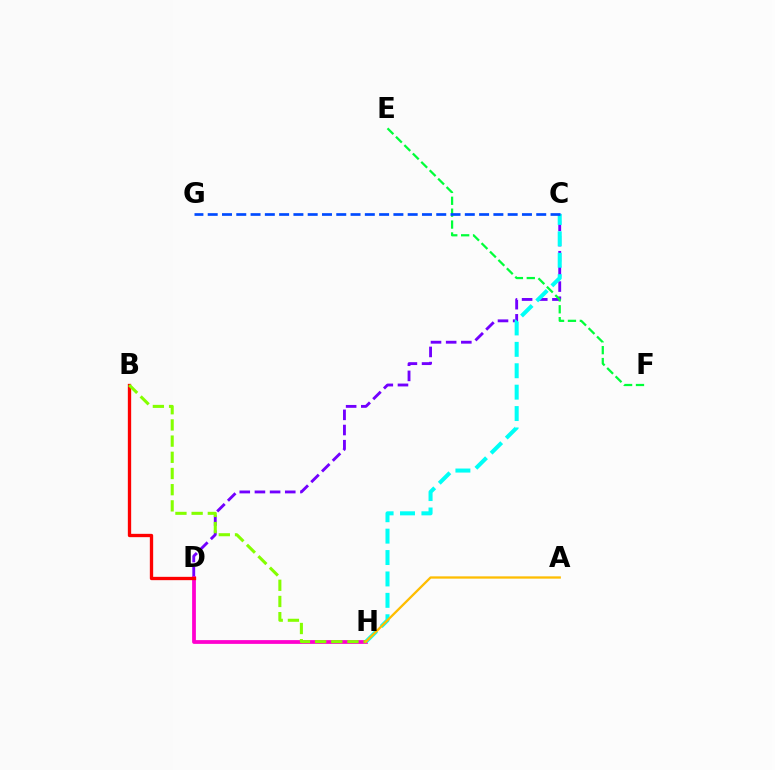{('C', 'D'): [{'color': '#7200ff', 'line_style': 'dashed', 'thickness': 2.06}], ('D', 'H'): [{'color': '#ff00cf', 'line_style': 'solid', 'thickness': 2.71}], ('B', 'D'): [{'color': '#ff0000', 'line_style': 'solid', 'thickness': 2.39}], ('C', 'H'): [{'color': '#00fff6', 'line_style': 'dashed', 'thickness': 2.91}], ('B', 'H'): [{'color': '#84ff00', 'line_style': 'dashed', 'thickness': 2.2}], ('E', 'F'): [{'color': '#00ff39', 'line_style': 'dashed', 'thickness': 1.62}], ('C', 'G'): [{'color': '#004bff', 'line_style': 'dashed', 'thickness': 1.94}], ('A', 'H'): [{'color': '#ffbd00', 'line_style': 'solid', 'thickness': 1.65}]}